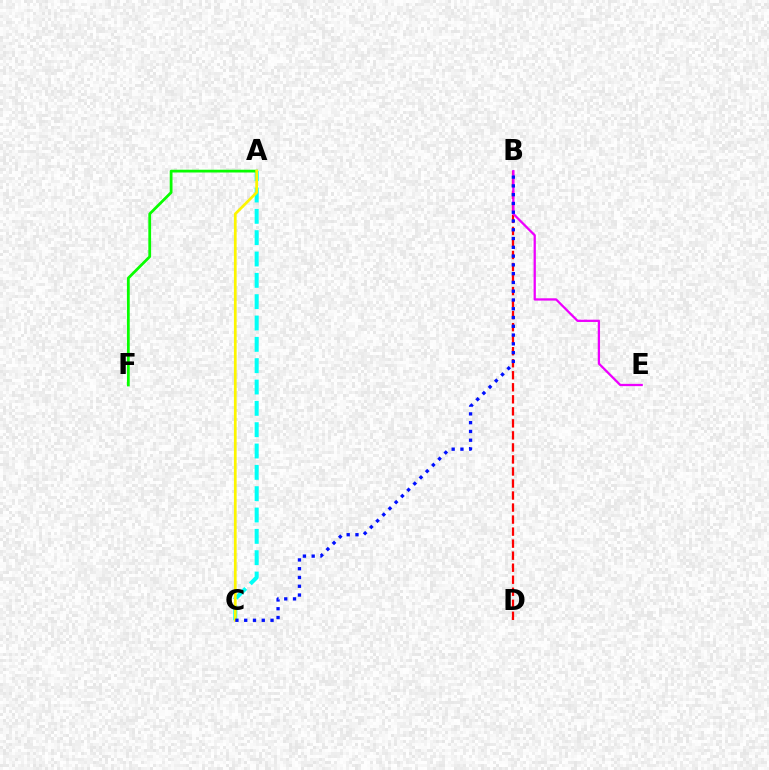{('A', 'C'): [{'color': '#00fff6', 'line_style': 'dashed', 'thickness': 2.9}, {'color': '#fcf500', 'line_style': 'solid', 'thickness': 1.96}], ('A', 'F'): [{'color': '#08ff00', 'line_style': 'solid', 'thickness': 1.99}], ('B', 'D'): [{'color': '#ff0000', 'line_style': 'dashed', 'thickness': 1.63}], ('B', 'E'): [{'color': '#ee00ff', 'line_style': 'solid', 'thickness': 1.64}], ('B', 'C'): [{'color': '#0010ff', 'line_style': 'dotted', 'thickness': 2.38}]}